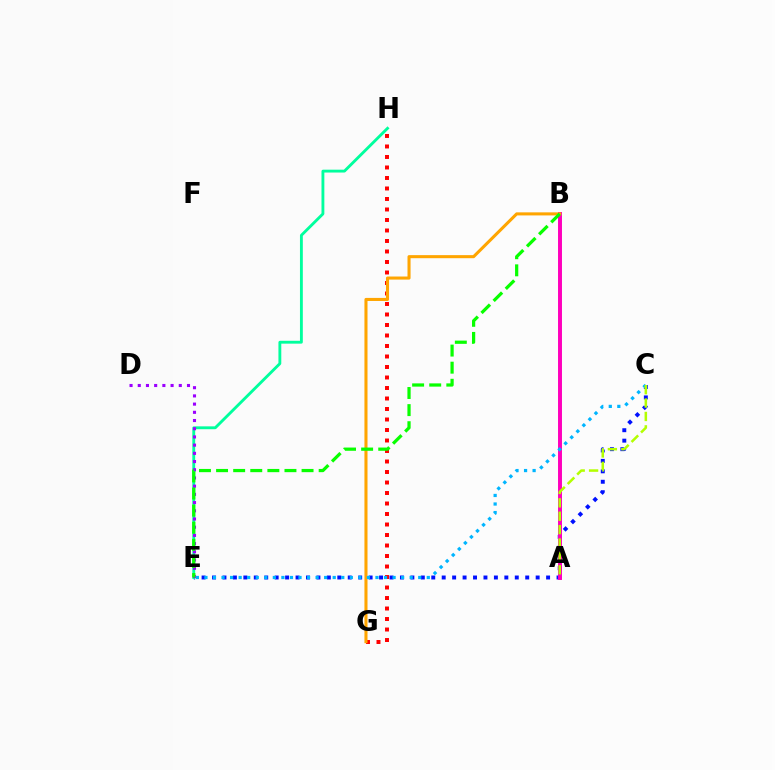{('C', 'E'): [{'color': '#0010ff', 'line_style': 'dotted', 'thickness': 2.84}, {'color': '#00b5ff', 'line_style': 'dotted', 'thickness': 2.32}], ('A', 'B'): [{'color': '#ff00bd', 'line_style': 'solid', 'thickness': 2.84}], ('E', 'H'): [{'color': '#00ff9d', 'line_style': 'solid', 'thickness': 2.06}], ('G', 'H'): [{'color': '#ff0000', 'line_style': 'dotted', 'thickness': 2.85}], ('B', 'G'): [{'color': '#ffa500', 'line_style': 'solid', 'thickness': 2.21}], ('D', 'E'): [{'color': '#9b00ff', 'line_style': 'dotted', 'thickness': 2.23}], ('A', 'C'): [{'color': '#b3ff00', 'line_style': 'dashed', 'thickness': 1.82}], ('B', 'E'): [{'color': '#08ff00', 'line_style': 'dashed', 'thickness': 2.32}]}